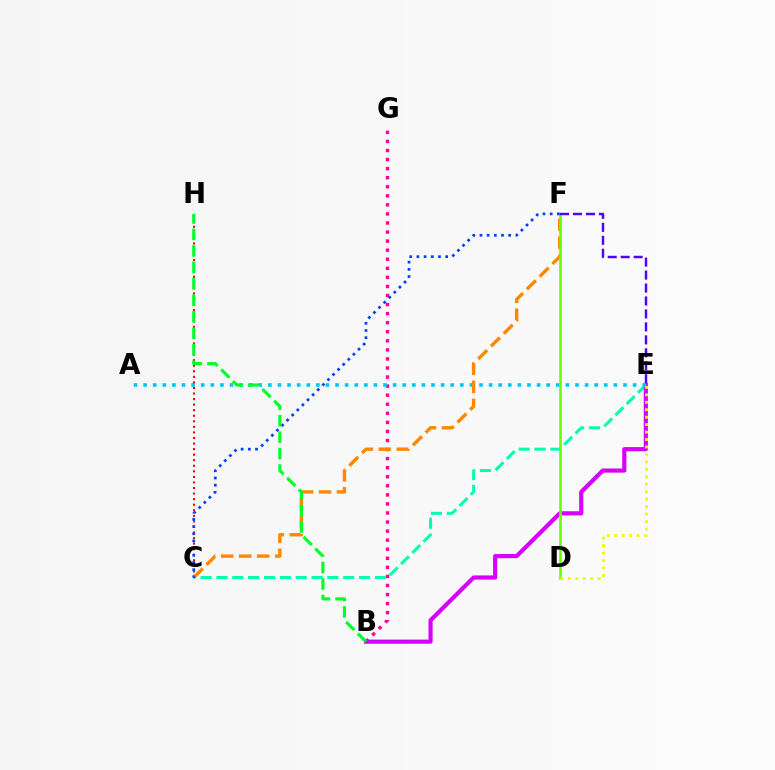{('B', 'G'): [{'color': '#ff00a0', 'line_style': 'dotted', 'thickness': 2.46}], ('C', 'E'): [{'color': '#00ffaf', 'line_style': 'dashed', 'thickness': 2.15}], ('B', 'E'): [{'color': '#d600ff', 'line_style': 'solid', 'thickness': 2.99}], ('A', 'E'): [{'color': '#00c7ff', 'line_style': 'dotted', 'thickness': 2.61}], ('C', 'F'): [{'color': '#ff8800', 'line_style': 'dashed', 'thickness': 2.45}, {'color': '#003fff', 'line_style': 'dotted', 'thickness': 1.95}], ('D', 'F'): [{'color': '#66ff00', 'line_style': 'solid', 'thickness': 1.85}], ('D', 'E'): [{'color': '#eeff00', 'line_style': 'dotted', 'thickness': 2.02}], ('C', 'H'): [{'color': '#ff0000', 'line_style': 'dotted', 'thickness': 1.51}], ('E', 'F'): [{'color': '#4f00ff', 'line_style': 'dashed', 'thickness': 1.76}], ('B', 'H'): [{'color': '#00ff27', 'line_style': 'dashed', 'thickness': 2.24}]}